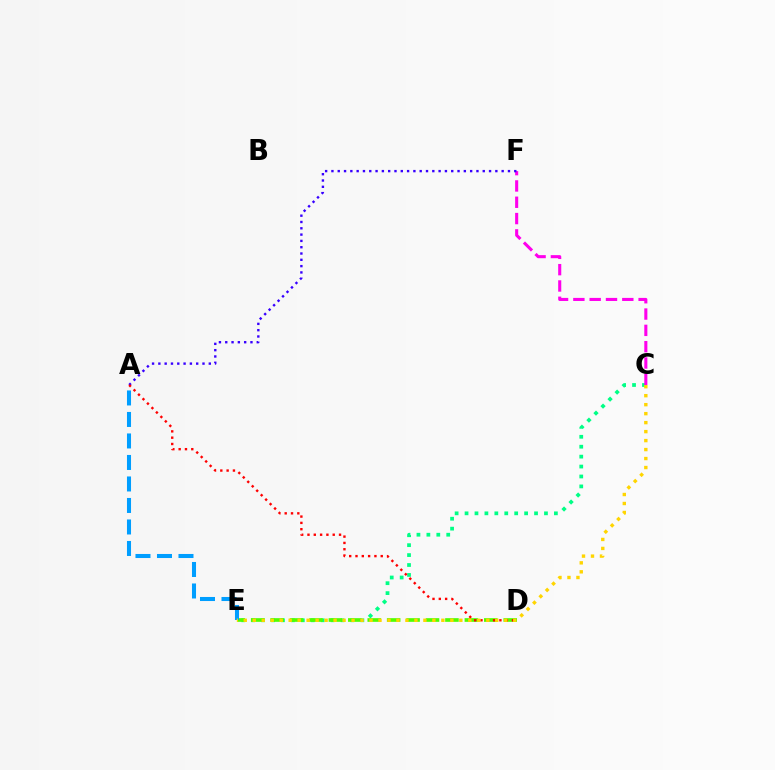{('C', 'E'): [{'color': '#00ff86', 'line_style': 'dotted', 'thickness': 2.7}, {'color': '#ffd500', 'line_style': 'dotted', 'thickness': 2.44}], ('C', 'F'): [{'color': '#ff00ed', 'line_style': 'dashed', 'thickness': 2.22}], ('A', 'F'): [{'color': '#3700ff', 'line_style': 'dotted', 'thickness': 1.71}], ('D', 'E'): [{'color': '#4fff00', 'line_style': 'dashed', 'thickness': 2.64}], ('A', 'E'): [{'color': '#009eff', 'line_style': 'dashed', 'thickness': 2.92}], ('A', 'D'): [{'color': '#ff0000', 'line_style': 'dotted', 'thickness': 1.71}]}